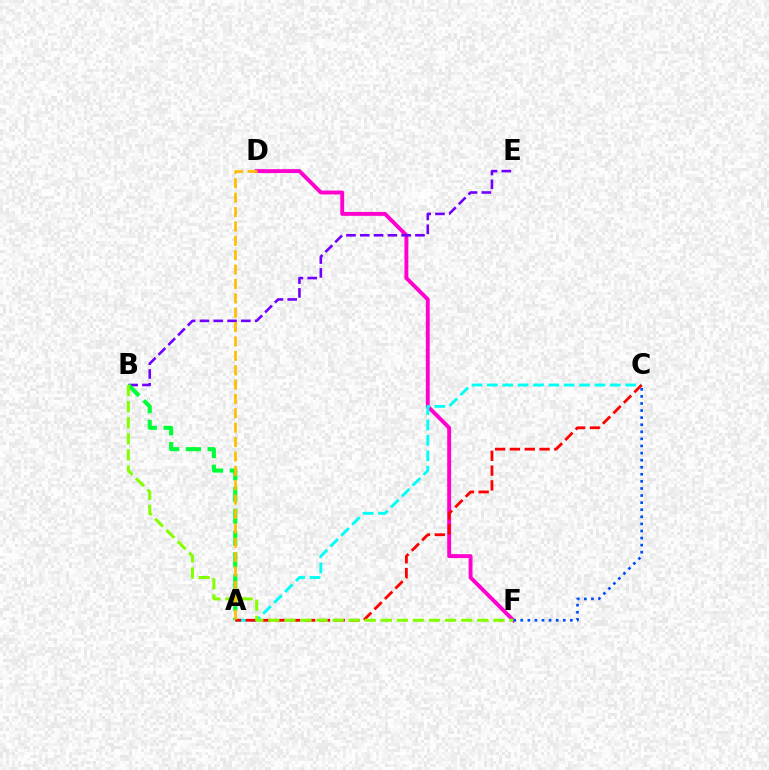{('D', 'F'): [{'color': '#ff00cf', 'line_style': 'solid', 'thickness': 2.81}], ('B', 'E'): [{'color': '#7200ff', 'line_style': 'dashed', 'thickness': 1.87}], ('C', 'F'): [{'color': '#004bff', 'line_style': 'dotted', 'thickness': 1.92}], ('A', 'C'): [{'color': '#00fff6', 'line_style': 'dashed', 'thickness': 2.09}, {'color': '#ff0000', 'line_style': 'dashed', 'thickness': 2.01}], ('A', 'B'): [{'color': '#00ff39', 'line_style': 'dashed', 'thickness': 2.96}], ('B', 'F'): [{'color': '#84ff00', 'line_style': 'dashed', 'thickness': 2.18}], ('A', 'D'): [{'color': '#ffbd00', 'line_style': 'dashed', 'thickness': 1.95}]}